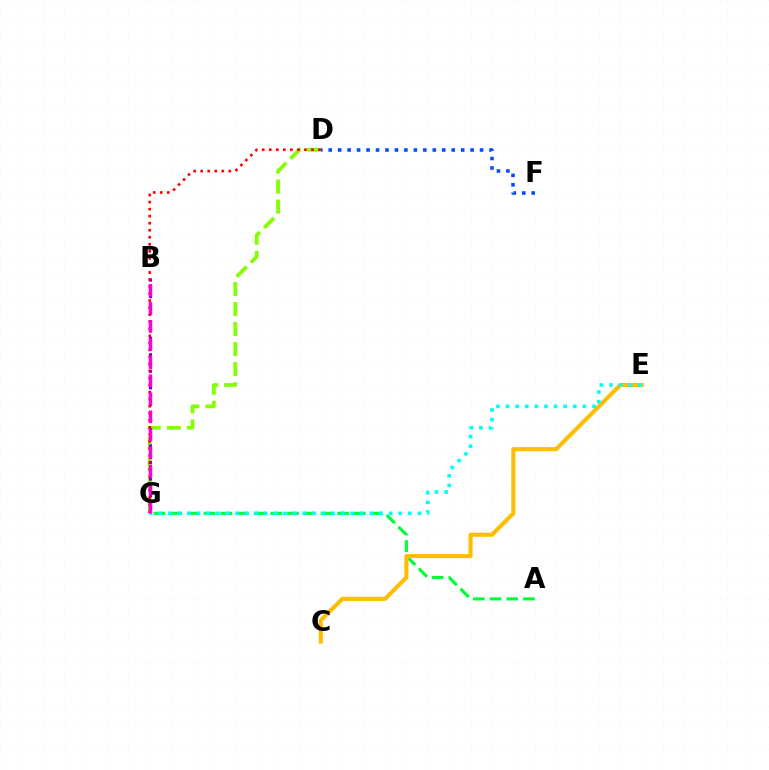{('A', 'G'): [{'color': '#00ff39', 'line_style': 'dashed', 'thickness': 2.27}], ('D', 'G'): [{'color': '#84ff00', 'line_style': 'dashed', 'thickness': 2.72}, {'color': '#ff0000', 'line_style': 'dotted', 'thickness': 1.91}], ('B', 'G'): [{'color': '#7200ff', 'line_style': 'dotted', 'thickness': 2.25}, {'color': '#ff00cf', 'line_style': 'dashed', 'thickness': 2.45}], ('C', 'E'): [{'color': '#ffbd00', 'line_style': 'solid', 'thickness': 2.93}], ('E', 'G'): [{'color': '#00fff6', 'line_style': 'dotted', 'thickness': 2.61}], ('D', 'F'): [{'color': '#004bff', 'line_style': 'dotted', 'thickness': 2.57}]}